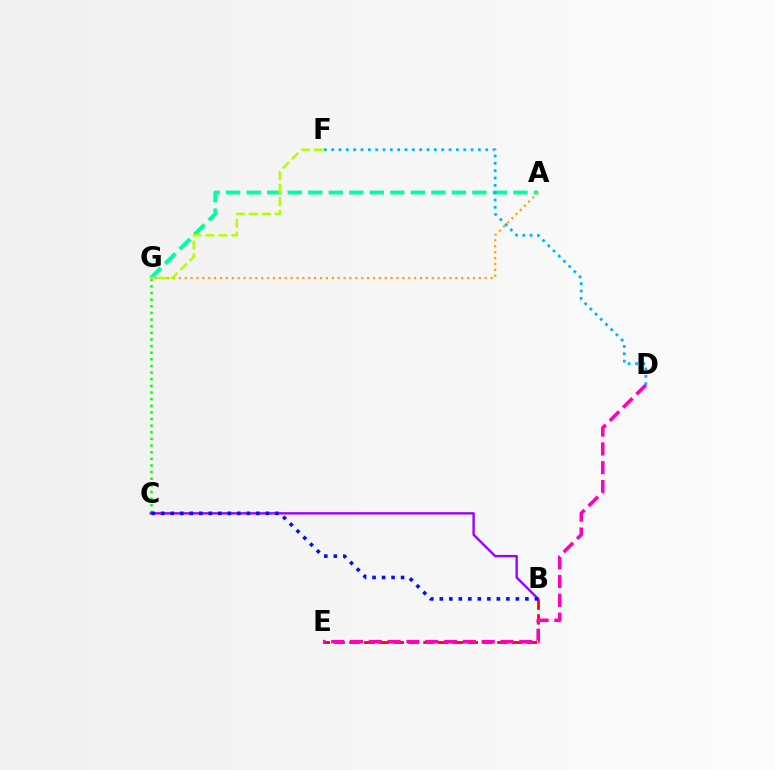{('A', 'G'): [{'color': '#00ff9d', 'line_style': 'dashed', 'thickness': 2.79}, {'color': '#ffa500', 'line_style': 'dotted', 'thickness': 1.6}], ('B', 'E'): [{'color': '#ff0000', 'line_style': 'dashed', 'thickness': 2.01}], ('C', 'G'): [{'color': '#08ff00', 'line_style': 'dotted', 'thickness': 1.8}], ('F', 'G'): [{'color': '#b3ff00', 'line_style': 'dashed', 'thickness': 1.76}], ('D', 'E'): [{'color': '#ff00bd', 'line_style': 'dashed', 'thickness': 2.56}], ('D', 'F'): [{'color': '#00b5ff', 'line_style': 'dotted', 'thickness': 1.99}], ('B', 'C'): [{'color': '#9b00ff', 'line_style': 'solid', 'thickness': 1.71}, {'color': '#0010ff', 'line_style': 'dotted', 'thickness': 2.58}]}